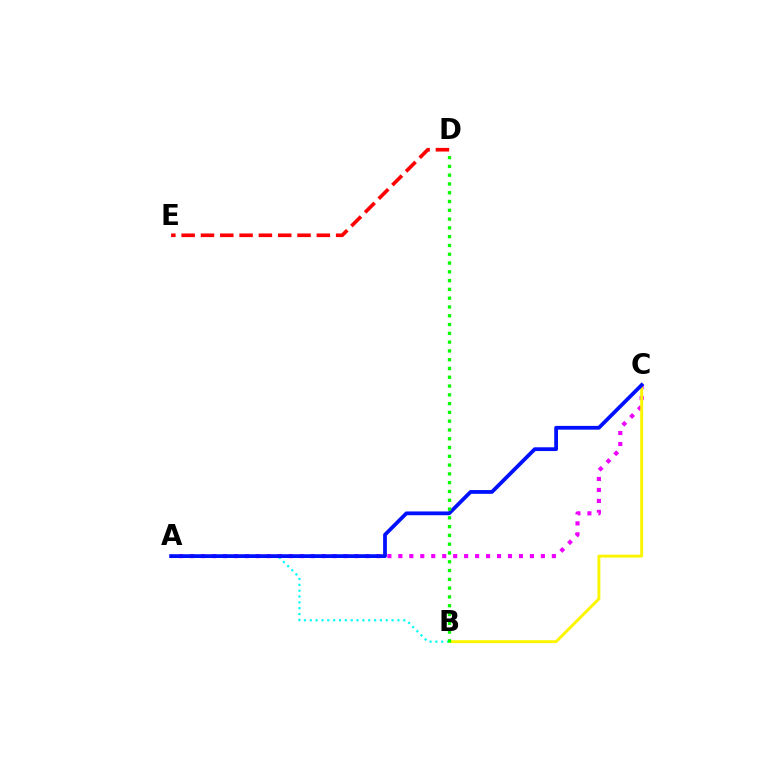{('A', 'C'): [{'color': '#ee00ff', 'line_style': 'dotted', 'thickness': 2.98}, {'color': '#0010ff', 'line_style': 'solid', 'thickness': 2.72}], ('D', 'E'): [{'color': '#ff0000', 'line_style': 'dashed', 'thickness': 2.62}], ('B', 'C'): [{'color': '#fcf500', 'line_style': 'solid', 'thickness': 2.1}], ('A', 'B'): [{'color': '#00fff6', 'line_style': 'dotted', 'thickness': 1.59}], ('B', 'D'): [{'color': '#08ff00', 'line_style': 'dotted', 'thickness': 2.39}]}